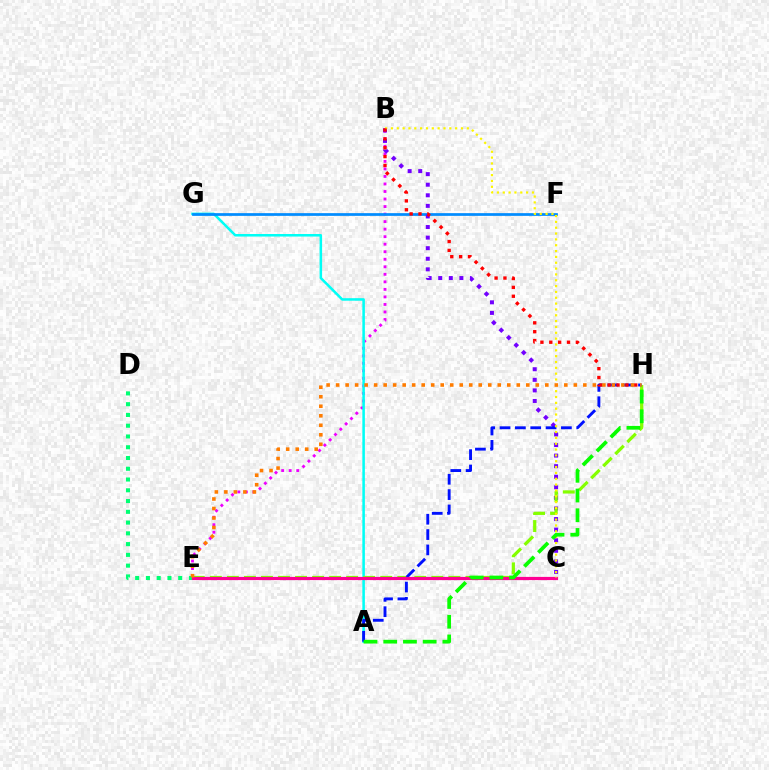{('B', 'E'): [{'color': '#ee00ff', 'line_style': 'dotted', 'thickness': 2.05}], ('A', 'G'): [{'color': '#00fff6', 'line_style': 'solid', 'thickness': 1.83}], ('F', 'G'): [{'color': '#008cff', 'line_style': 'solid', 'thickness': 1.96}], ('B', 'C'): [{'color': '#7200ff', 'line_style': 'dotted', 'thickness': 2.87}, {'color': '#fcf500', 'line_style': 'dotted', 'thickness': 1.59}], ('D', 'E'): [{'color': '#00ff74', 'line_style': 'dotted', 'thickness': 2.92}], ('E', 'H'): [{'color': '#84ff00', 'line_style': 'dashed', 'thickness': 2.31}, {'color': '#ff7c00', 'line_style': 'dotted', 'thickness': 2.58}], ('A', 'H'): [{'color': '#0010ff', 'line_style': 'dashed', 'thickness': 2.08}, {'color': '#08ff00', 'line_style': 'dashed', 'thickness': 2.68}], ('C', 'E'): [{'color': '#ff0094', 'line_style': 'solid', 'thickness': 2.3}], ('B', 'H'): [{'color': '#ff0000', 'line_style': 'dotted', 'thickness': 2.41}]}